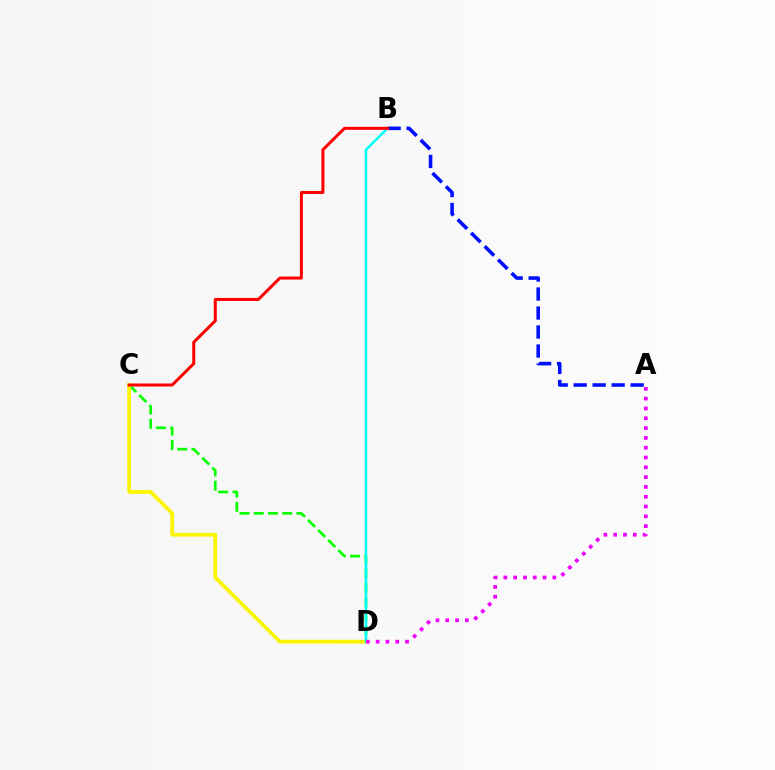{('C', 'D'): [{'color': '#08ff00', 'line_style': 'dashed', 'thickness': 1.93}, {'color': '#fcf500', 'line_style': 'solid', 'thickness': 2.7}], ('A', 'B'): [{'color': '#0010ff', 'line_style': 'dashed', 'thickness': 2.58}], ('B', 'D'): [{'color': '#00fff6', 'line_style': 'solid', 'thickness': 1.82}], ('B', 'C'): [{'color': '#ff0000', 'line_style': 'solid', 'thickness': 2.17}], ('A', 'D'): [{'color': '#ee00ff', 'line_style': 'dotted', 'thickness': 2.66}]}